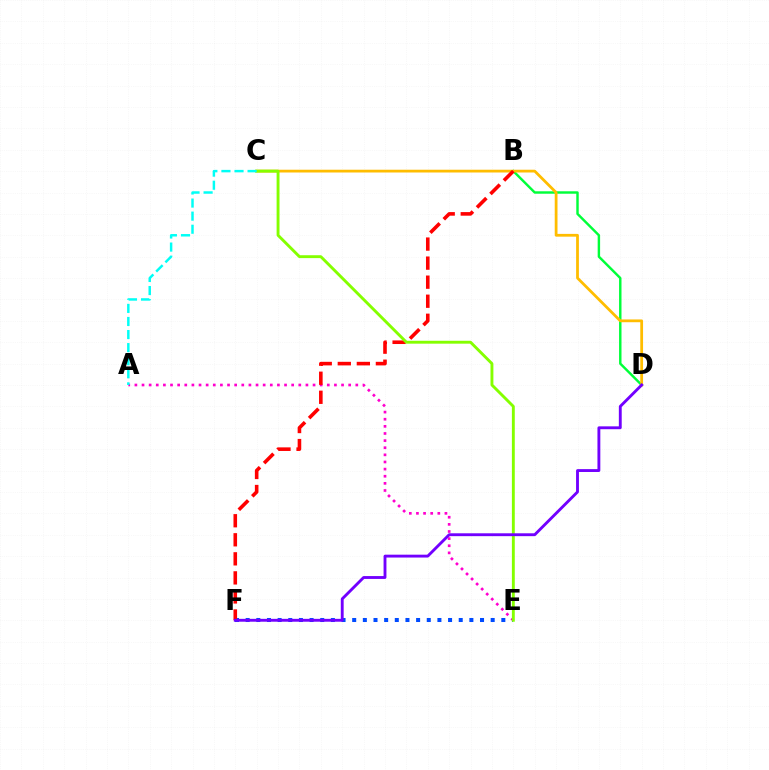{('B', 'D'): [{'color': '#00ff39', 'line_style': 'solid', 'thickness': 1.75}], ('A', 'E'): [{'color': '#ff00cf', 'line_style': 'dotted', 'thickness': 1.94}], ('C', 'D'): [{'color': '#ffbd00', 'line_style': 'solid', 'thickness': 2.0}], ('E', 'F'): [{'color': '#004bff', 'line_style': 'dotted', 'thickness': 2.89}], ('B', 'F'): [{'color': '#ff0000', 'line_style': 'dashed', 'thickness': 2.59}], ('C', 'E'): [{'color': '#84ff00', 'line_style': 'solid', 'thickness': 2.08}], ('A', 'C'): [{'color': '#00fff6', 'line_style': 'dashed', 'thickness': 1.78}], ('D', 'F'): [{'color': '#7200ff', 'line_style': 'solid', 'thickness': 2.07}]}